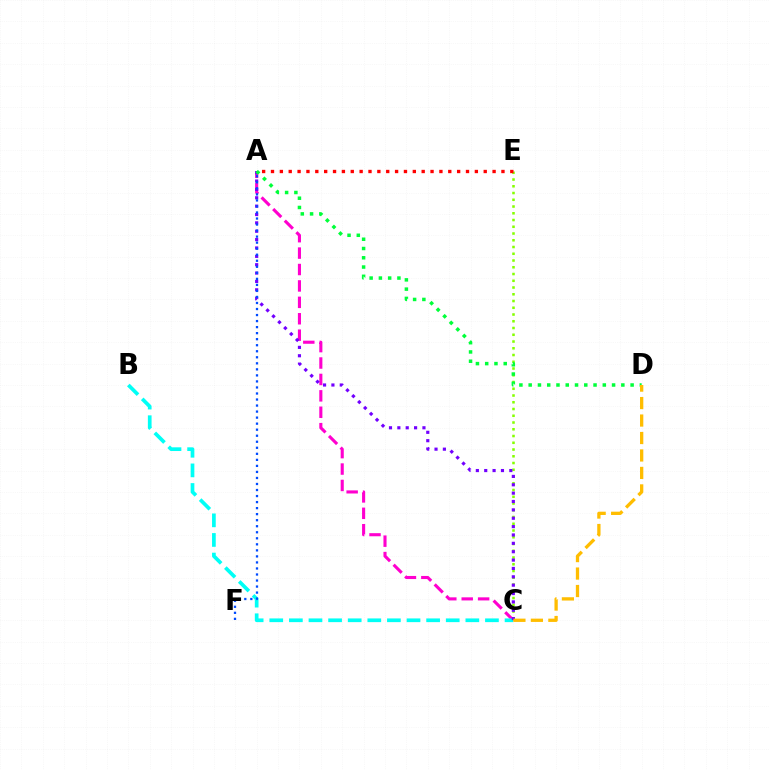{('A', 'C'): [{'color': '#ff00cf', 'line_style': 'dashed', 'thickness': 2.23}, {'color': '#7200ff', 'line_style': 'dotted', 'thickness': 2.27}], ('C', 'E'): [{'color': '#84ff00', 'line_style': 'dotted', 'thickness': 1.83}], ('B', 'C'): [{'color': '#00fff6', 'line_style': 'dashed', 'thickness': 2.66}], ('A', 'E'): [{'color': '#ff0000', 'line_style': 'dotted', 'thickness': 2.41}], ('A', 'F'): [{'color': '#004bff', 'line_style': 'dotted', 'thickness': 1.64}], ('A', 'D'): [{'color': '#00ff39', 'line_style': 'dotted', 'thickness': 2.52}], ('C', 'D'): [{'color': '#ffbd00', 'line_style': 'dashed', 'thickness': 2.37}]}